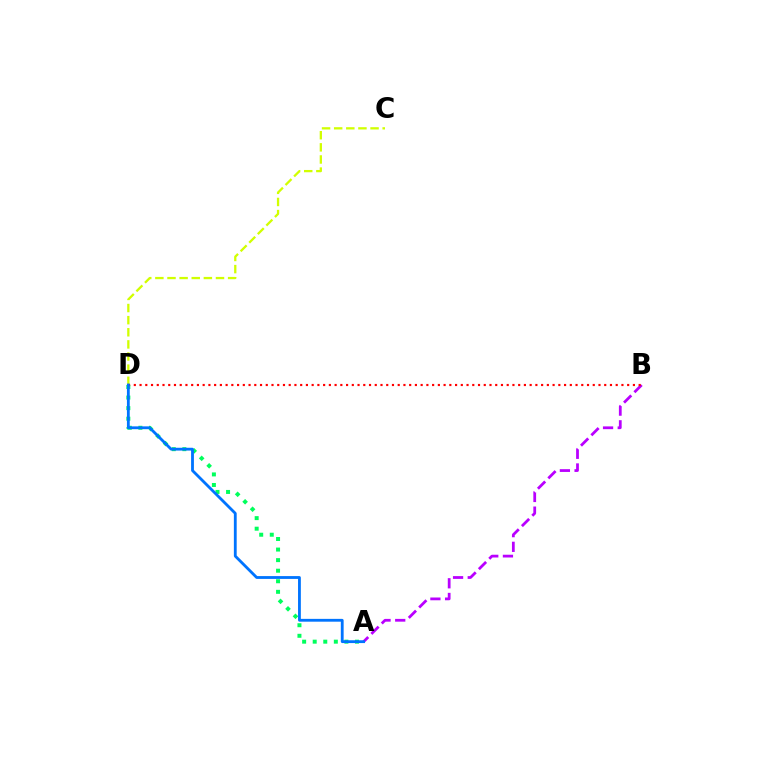{('C', 'D'): [{'color': '#d1ff00', 'line_style': 'dashed', 'thickness': 1.65}], ('A', 'B'): [{'color': '#b900ff', 'line_style': 'dashed', 'thickness': 1.99}], ('A', 'D'): [{'color': '#00ff5c', 'line_style': 'dotted', 'thickness': 2.87}, {'color': '#0074ff', 'line_style': 'solid', 'thickness': 2.03}], ('B', 'D'): [{'color': '#ff0000', 'line_style': 'dotted', 'thickness': 1.56}]}